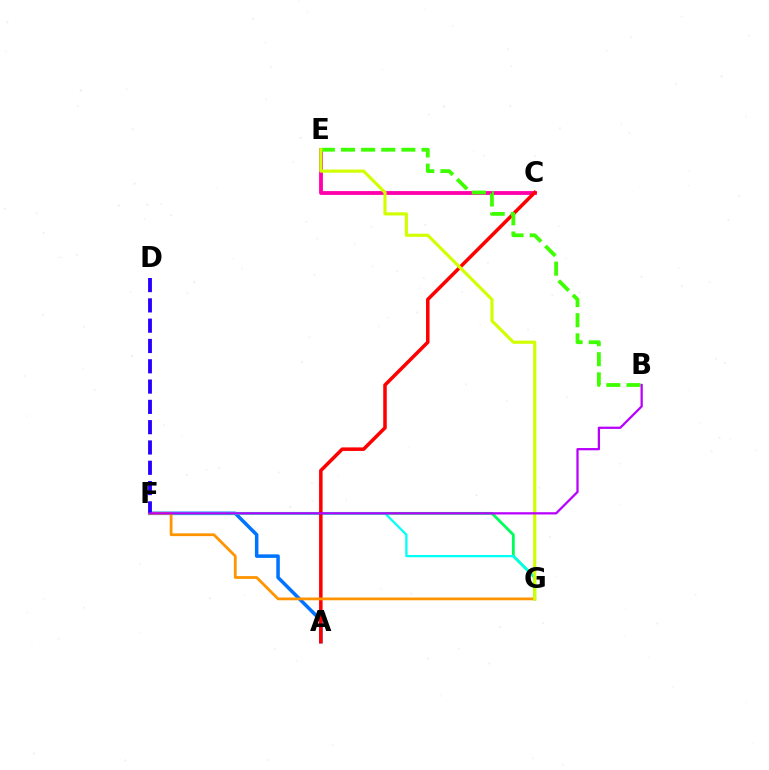{('A', 'F'): [{'color': '#0074ff', 'line_style': 'solid', 'thickness': 2.54}], ('F', 'G'): [{'color': '#00ff5c', 'line_style': 'solid', 'thickness': 2.01}, {'color': '#00fff6', 'line_style': 'solid', 'thickness': 1.63}, {'color': '#ff9400', 'line_style': 'solid', 'thickness': 1.99}], ('C', 'E'): [{'color': '#ff00ac', 'line_style': 'solid', 'thickness': 2.74}], ('A', 'C'): [{'color': '#ff0000', 'line_style': 'solid', 'thickness': 2.54}], ('B', 'E'): [{'color': '#3dff00', 'line_style': 'dashed', 'thickness': 2.74}], ('E', 'G'): [{'color': '#d1ff00', 'line_style': 'solid', 'thickness': 2.25}], ('D', 'F'): [{'color': '#2500ff', 'line_style': 'dashed', 'thickness': 2.76}], ('B', 'F'): [{'color': '#b900ff', 'line_style': 'solid', 'thickness': 1.63}]}